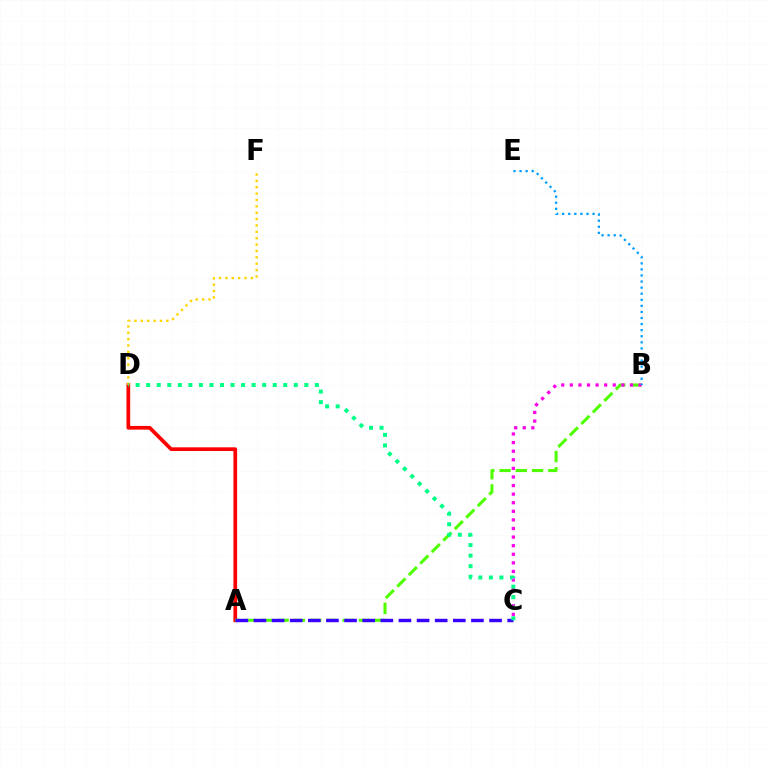{('A', 'D'): [{'color': '#ff0000', 'line_style': 'solid', 'thickness': 2.67}], ('A', 'B'): [{'color': '#4fff00', 'line_style': 'dashed', 'thickness': 2.21}], ('A', 'C'): [{'color': '#3700ff', 'line_style': 'dashed', 'thickness': 2.46}], ('D', 'F'): [{'color': '#ffd500', 'line_style': 'dotted', 'thickness': 1.73}], ('B', 'C'): [{'color': '#ff00ed', 'line_style': 'dotted', 'thickness': 2.33}], ('B', 'E'): [{'color': '#009eff', 'line_style': 'dotted', 'thickness': 1.65}], ('C', 'D'): [{'color': '#00ff86', 'line_style': 'dotted', 'thickness': 2.86}]}